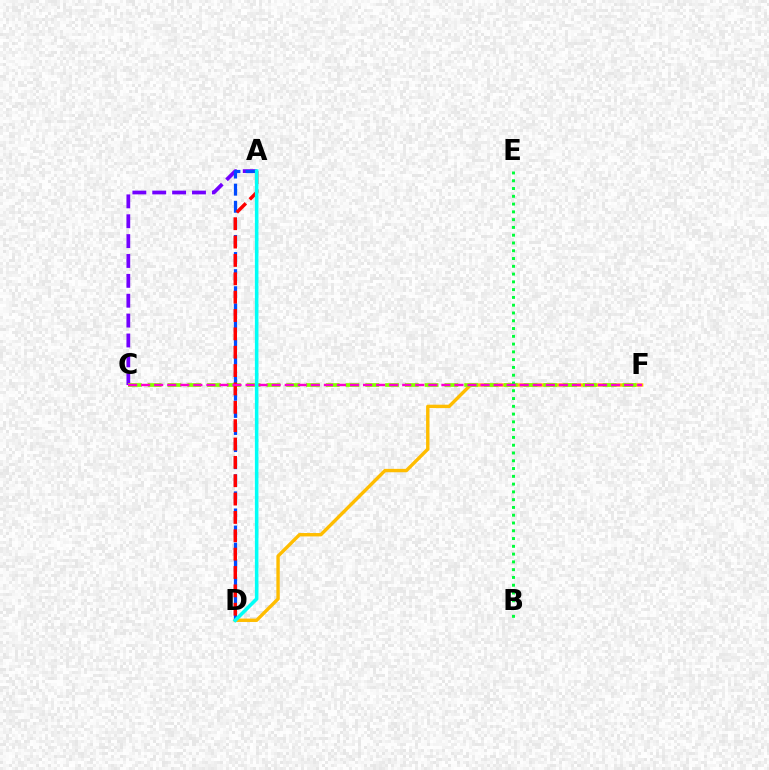{('D', 'F'): [{'color': '#ffbd00', 'line_style': 'solid', 'thickness': 2.44}], ('A', 'C'): [{'color': '#7200ff', 'line_style': 'dashed', 'thickness': 2.7}], ('C', 'F'): [{'color': '#84ff00', 'line_style': 'dashed', 'thickness': 2.69}, {'color': '#ff00cf', 'line_style': 'dashed', 'thickness': 1.77}], ('A', 'D'): [{'color': '#004bff', 'line_style': 'dashed', 'thickness': 2.32}, {'color': '#ff0000', 'line_style': 'dashed', 'thickness': 2.49}, {'color': '#00fff6', 'line_style': 'solid', 'thickness': 2.56}], ('B', 'E'): [{'color': '#00ff39', 'line_style': 'dotted', 'thickness': 2.11}]}